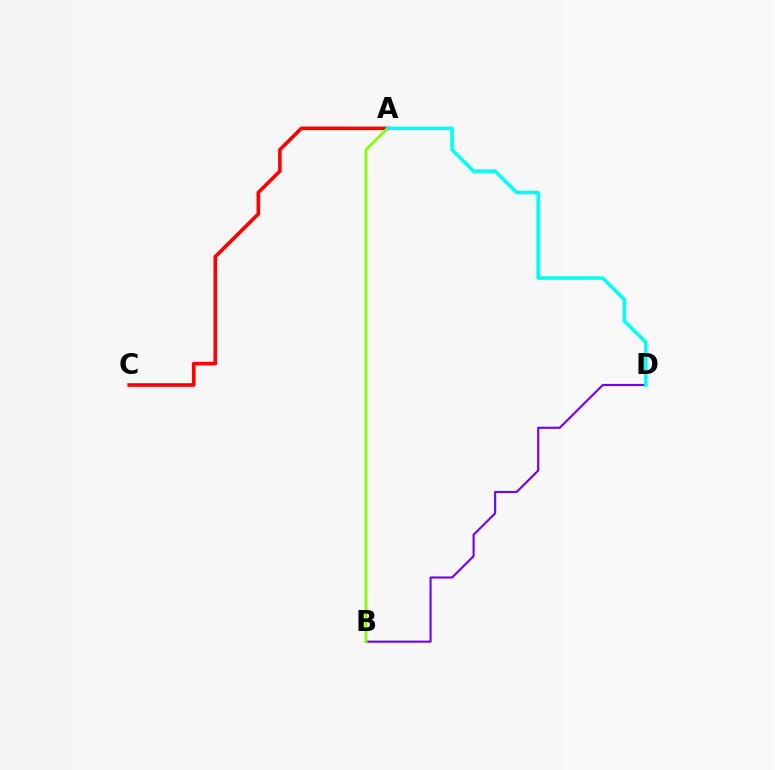{('B', 'D'): [{'color': '#7200ff', 'line_style': 'solid', 'thickness': 1.53}], ('A', 'C'): [{'color': '#ff0000', 'line_style': 'solid', 'thickness': 2.59}], ('A', 'B'): [{'color': '#84ff00', 'line_style': 'solid', 'thickness': 1.96}], ('A', 'D'): [{'color': '#00fff6', 'line_style': 'solid', 'thickness': 2.56}]}